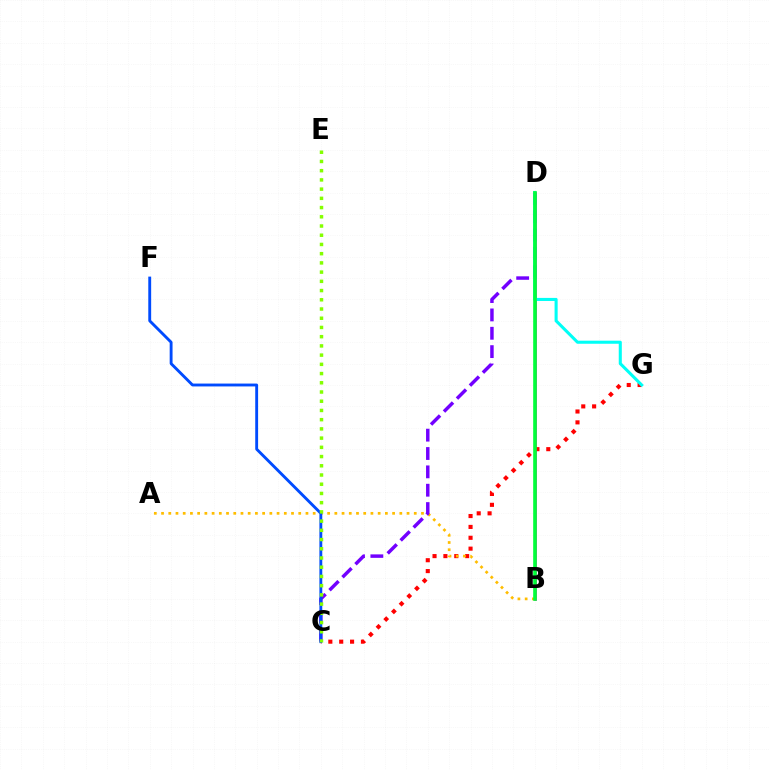{('B', 'D'): [{'color': '#ff00cf', 'line_style': 'solid', 'thickness': 1.9}, {'color': '#00ff39', 'line_style': 'solid', 'thickness': 2.62}], ('C', 'G'): [{'color': '#ff0000', 'line_style': 'dotted', 'thickness': 2.95}], ('A', 'B'): [{'color': '#ffbd00', 'line_style': 'dotted', 'thickness': 1.96}], ('C', 'D'): [{'color': '#7200ff', 'line_style': 'dashed', 'thickness': 2.49}], ('D', 'G'): [{'color': '#00fff6', 'line_style': 'solid', 'thickness': 2.21}], ('C', 'F'): [{'color': '#004bff', 'line_style': 'solid', 'thickness': 2.07}], ('C', 'E'): [{'color': '#84ff00', 'line_style': 'dotted', 'thickness': 2.51}]}